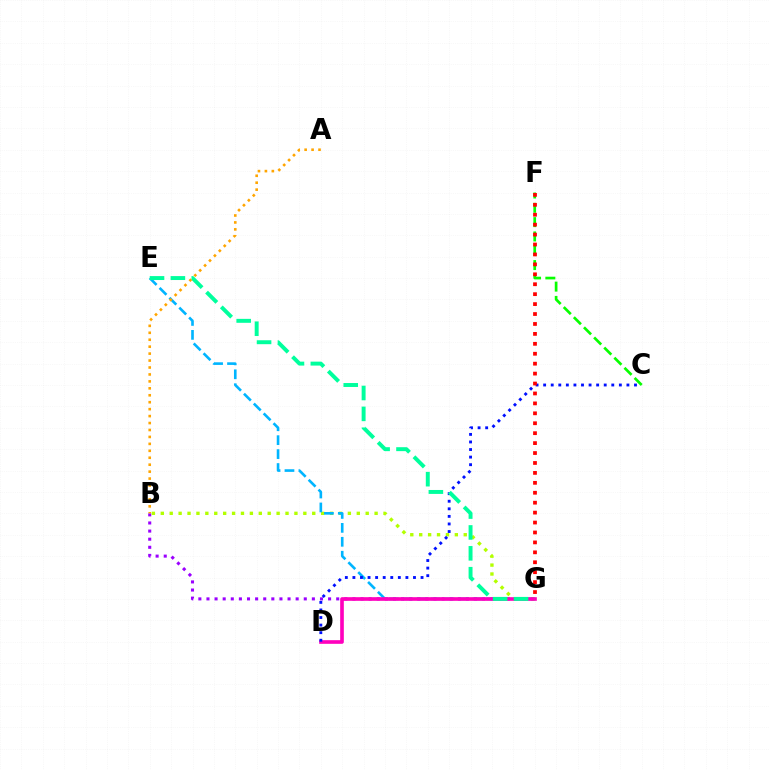{('B', 'G'): [{'color': '#9b00ff', 'line_style': 'dotted', 'thickness': 2.2}, {'color': '#b3ff00', 'line_style': 'dotted', 'thickness': 2.42}], ('C', 'F'): [{'color': '#08ff00', 'line_style': 'dashed', 'thickness': 1.94}], ('E', 'G'): [{'color': '#00b5ff', 'line_style': 'dashed', 'thickness': 1.89}, {'color': '#00ff9d', 'line_style': 'dashed', 'thickness': 2.84}], ('D', 'G'): [{'color': '#ff00bd', 'line_style': 'solid', 'thickness': 2.63}], ('C', 'D'): [{'color': '#0010ff', 'line_style': 'dotted', 'thickness': 2.06}], ('A', 'B'): [{'color': '#ffa500', 'line_style': 'dotted', 'thickness': 1.89}], ('F', 'G'): [{'color': '#ff0000', 'line_style': 'dotted', 'thickness': 2.7}]}